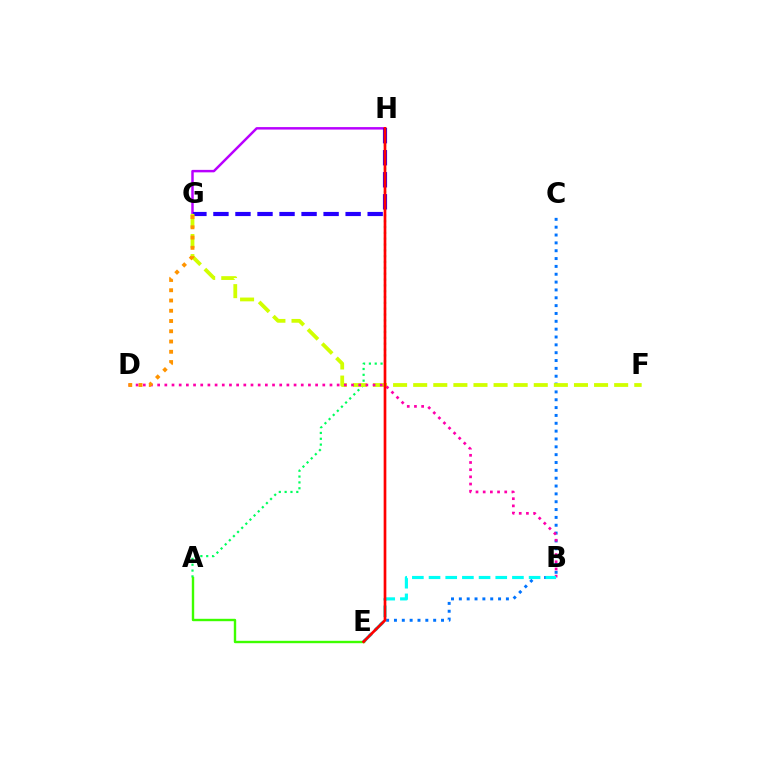{('C', 'E'): [{'color': '#0074ff', 'line_style': 'dotted', 'thickness': 2.13}], ('G', 'H'): [{'color': '#b900ff', 'line_style': 'solid', 'thickness': 1.78}, {'color': '#2500ff', 'line_style': 'dashed', 'thickness': 2.99}], ('A', 'H'): [{'color': '#00ff5c', 'line_style': 'dotted', 'thickness': 1.58}], ('F', 'G'): [{'color': '#d1ff00', 'line_style': 'dashed', 'thickness': 2.73}], ('B', 'D'): [{'color': '#ff00ac', 'line_style': 'dotted', 'thickness': 1.95}], ('B', 'E'): [{'color': '#00fff6', 'line_style': 'dashed', 'thickness': 2.27}], ('A', 'E'): [{'color': '#3dff00', 'line_style': 'solid', 'thickness': 1.73}], ('D', 'G'): [{'color': '#ff9400', 'line_style': 'dotted', 'thickness': 2.79}], ('E', 'H'): [{'color': '#ff0000', 'line_style': 'solid', 'thickness': 1.93}]}